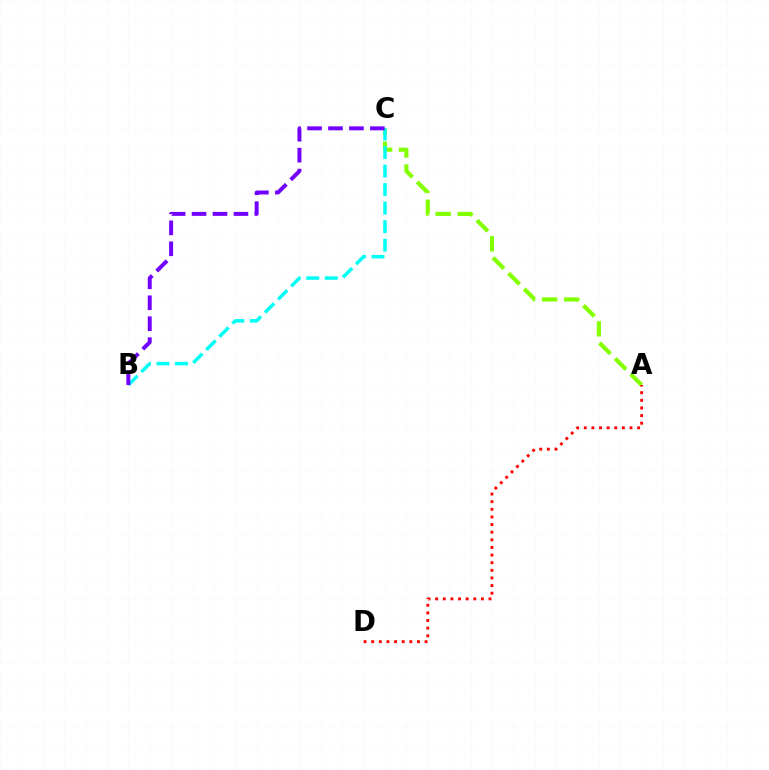{('A', 'C'): [{'color': '#84ff00', 'line_style': 'dashed', 'thickness': 3.0}], ('B', 'C'): [{'color': '#00fff6', 'line_style': 'dashed', 'thickness': 2.52}, {'color': '#7200ff', 'line_style': 'dashed', 'thickness': 2.85}], ('A', 'D'): [{'color': '#ff0000', 'line_style': 'dotted', 'thickness': 2.07}]}